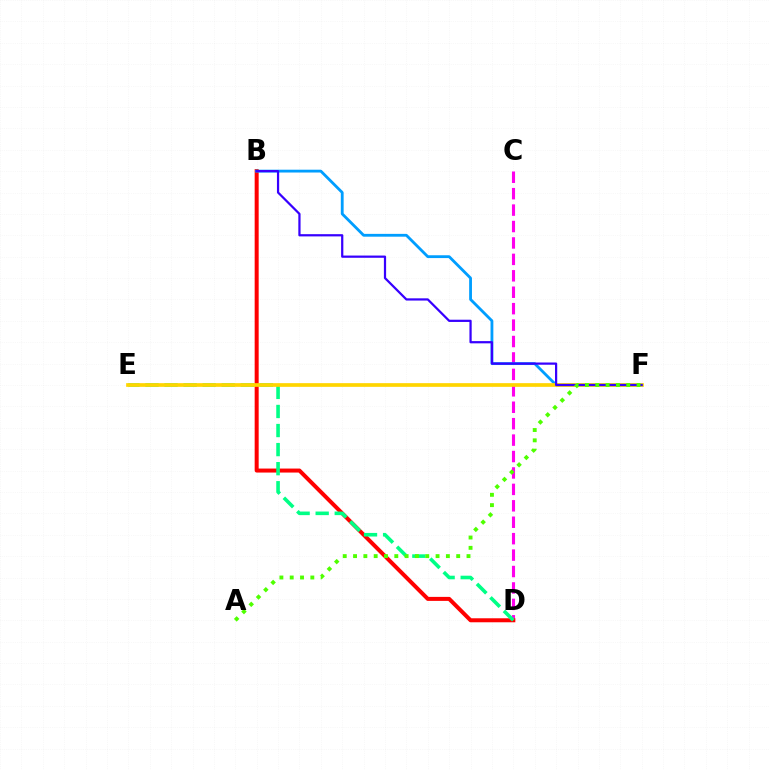{('C', 'D'): [{'color': '#ff00ed', 'line_style': 'dashed', 'thickness': 2.23}], ('B', 'D'): [{'color': '#ff0000', 'line_style': 'solid', 'thickness': 2.88}], ('D', 'E'): [{'color': '#00ff86', 'line_style': 'dashed', 'thickness': 2.59}], ('B', 'F'): [{'color': '#009eff', 'line_style': 'solid', 'thickness': 2.03}, {'color': '#3700ff', 'line_style': 'solid', 'thickness': 1.61}], ('E', 'F'): [{'color': '#ffd500', 'line_style': 'solid', 'thickness': 2.66}], ('A', 'F'): [{'color': '#4fff00', 'line_style': 'dotted', 'thickness': 2.8}]}